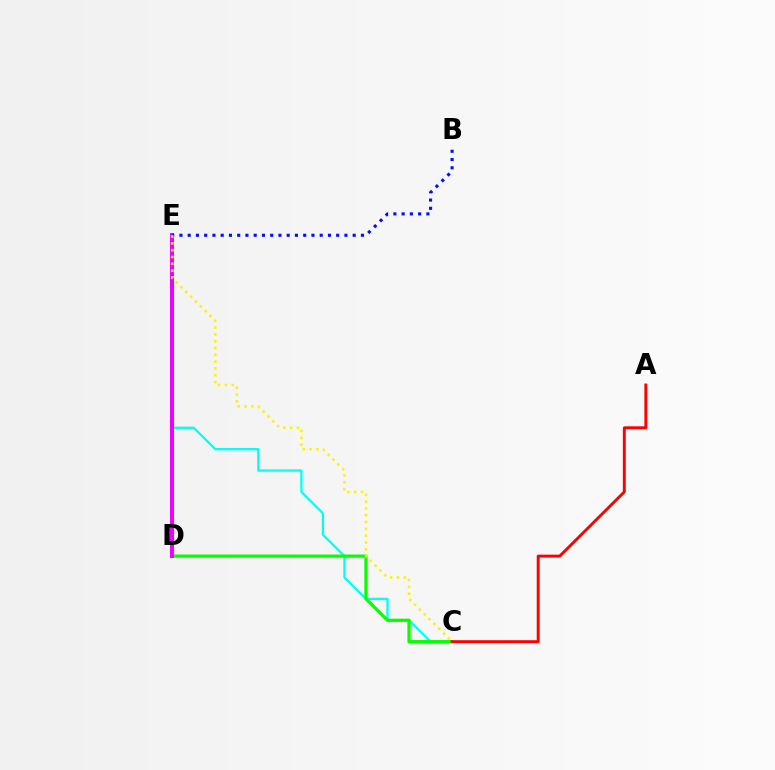{('C', 'E'): [{'color': '#00fff6', 'line_style': 'solid', 'thickness': 1.64}, {'color': '#fcf500', 'line_style': 'dotted', 'thickness': 1.85}], ('C', 'D'): [{'color': '#08ff00', 'line_style': 'solid', 'thickness': 2.33}], ('D', 'E'): [{'color': '#ee00ff', 'line_style': 'solid', 'thickness': 2.87}], ('B', 'E'): [{'color': '#0010ff', 'line_style': 'dotted', 'thickness': 2.24}], ('A', 'C'): [{'color': '#ff0000', 'line_style': 'solid', 'thickness': 2.1}]}